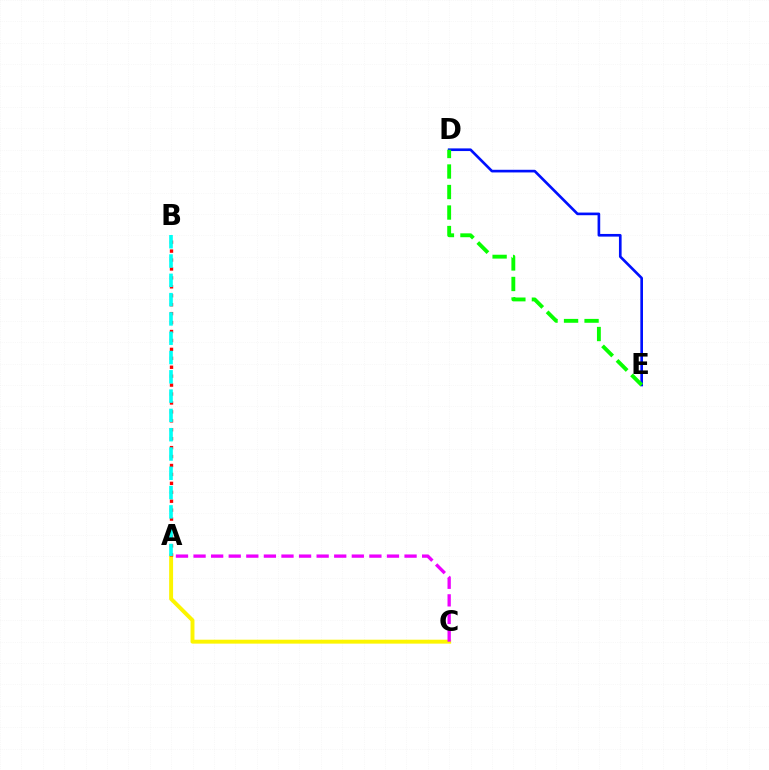{('A', 'C'): [{'color': '#fcf500', 'line_style': 'solid', 'thickness': 2.83}, {'color': '#ee00ff', 'line_style': 'dashed', 'thickness': 2.39}], ('A', 'B'): [{'color': '#ff0000', 'line_style': 'dotted', 'thickness': 2.43}, {'color': '#00fff6', 'line_style': 'dashed', 'thickness': 2.62}], ('D', 'E'): [{'color': '#0010ff', 'line_style': 'solid', 'thickness': 1.91}, {'color': '#08ff00', 'line_style': 'dashed', 'thickness': 2.79}]}